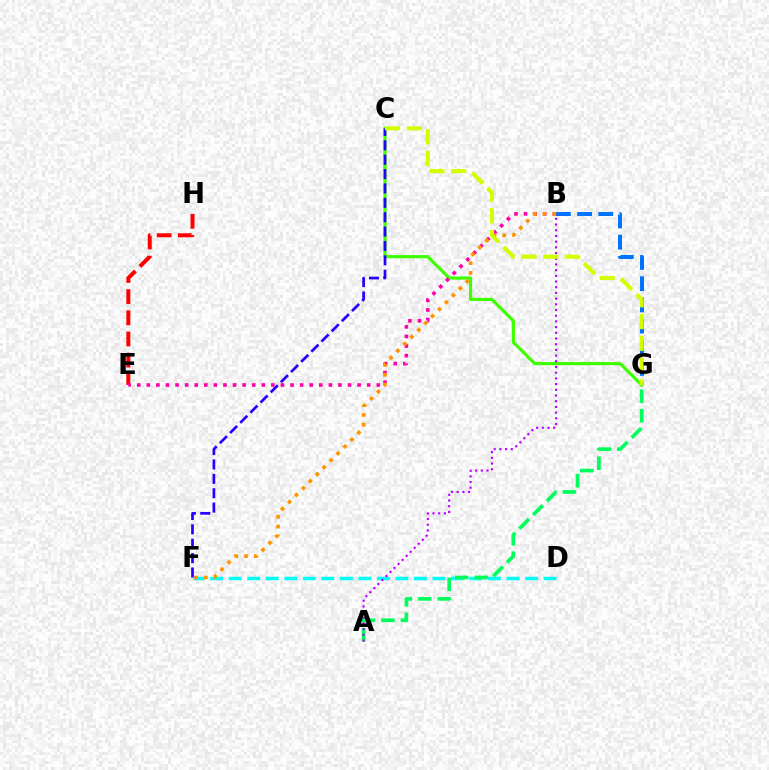{('E', 'H'): [{'color': '#ff0000', 'line_style': 'dashed', 'thickness': 2.88}], ('D', 'F'): [{'color': '#00fff6', 'line_style': 'dashed', 'thickness': 2.52}], ('B', 'G'): [{'color': '#0074ff', 'line_style': 'dashed', 'thickness': 2.88}], ('C', 'G'): [{'color': '#3dff00', 'line_style': 'solid', 'thickness': 2.28}, {'color': '#d1ff00', 'line_style': 'dashed', 'thickness': 2.96}], ('C', 'F'): [{'color': '#2500ff', 'line_style': 'dashed', 'thickness': 1.95}], ('B', 'E'): [{'color': '#ff00ac', 'line_style': 'dotted', 'thickness': 2.6}], ('A', 'G'): [{'color': '#00ff5c', 'line_style': 'dashed', 'thickness': 2.64}], ('A', 'B'): [{'color': '#b900ff', 'line_style': 'dotted', 'thickness': 1.55}], ('B', 'F'): [{'color': '#ff9400', 'line_style': 'dotted', 'thickness': 2.66}]}